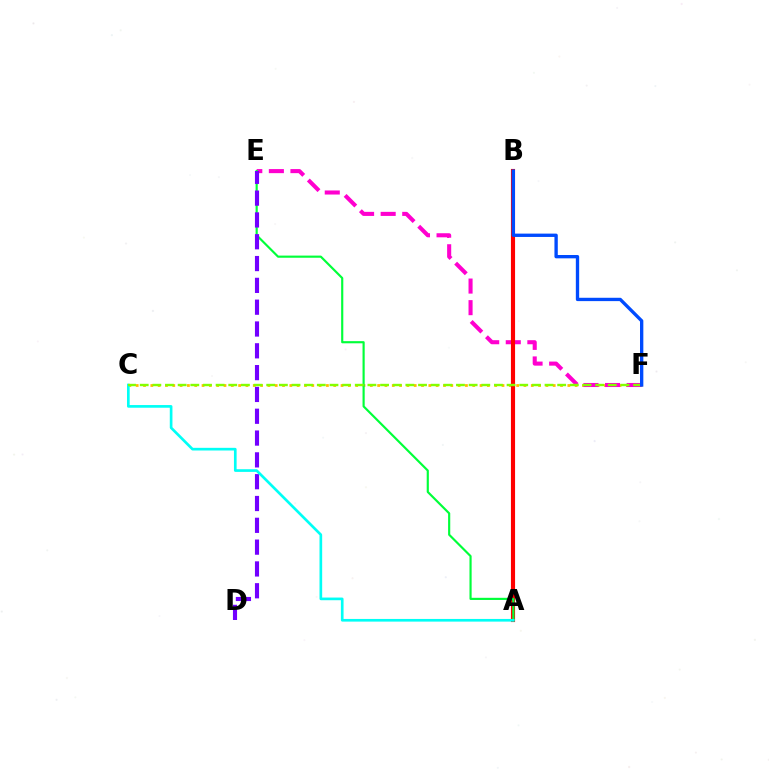{('C', 'F'): [{'color': '#ffbd00', 'line_style': 'dotted', 'thickness': 1.99}, {'color': '#84ff00', 'line_style': 'dashed', 'thickness': 1.72}], ('E', 'F'): [{'color': '#ff00cf', 'line_style': 'dashed', 'thickness': 2.93}], ('A', 'B'): [{'color': '#ff0000', 'line_style': 'solid', 'thickness': 2.97}], ('A', 'E'): [{'color': '#00ff39', 'line_style': 'solid', 'thickness': 1.55}], ('D', 'E'): [{'color': '#7200ff', 'line_style': 'dashed', 'thickness': 2.96}], ('A', 'C'): [{'color': '#00fff6', 'line_style': 'solid', 'thickness': 1.92}], ('B', 'F'): [{'color': '#004bff', 'line_style': 'solid', 'thickness': 2.4}]}